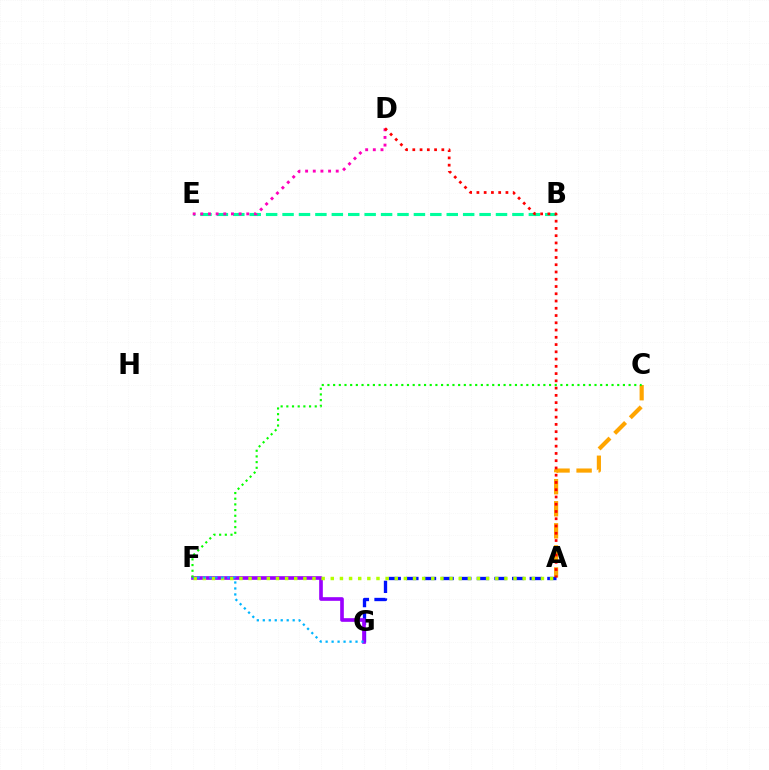{('A', 'C'): [{'color': '#ffa500', 'line_style': 'dashed', 'thickness': 3.0}], ('B', 'E'): [{'color': '#00ff9d', 'line_style': 'dashed', 'thickness': 2.23}], ('D', 'E'): [{'color': '#ff00bd', 'line_style': 'dotted', 'thickness': 2.08}], ('A', 'G'): [{'color': '#0010ff', 'line_style': 'dashed', 'thickness': 2.39}], ('A', 'D'): [{'color': '#ff0000', 'line_style': 'dotted', 'thickness': 1.97}], ('F', 'G'): [{'color': '#9b00ff', 'line_style': 'solid', 'thickness': 2.63}, {'color': '#00b5ff', 'line_style': 'dotted', 'thickness': 1.62}], ('A', 'F'): [{'color': '#b3ff00', 'line_style': 'dotted', 'thickness': 2.48}], ('C', 'F'): [{'color': '#08ff00', 'line_style': 'dotted', 'thickness': 1.54}]}